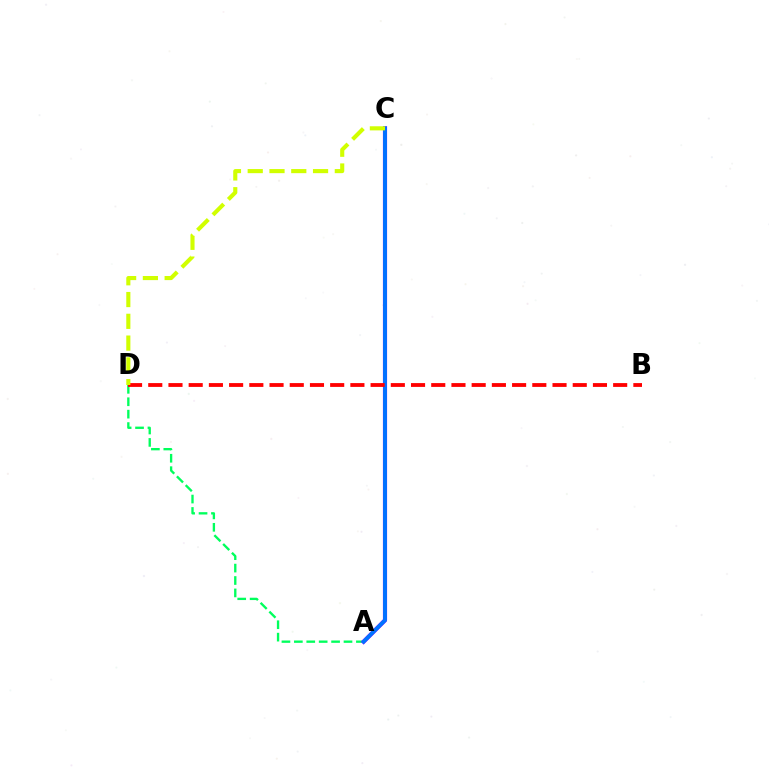{('A', 'D'): [{'color': '#00ff5c', 'line_style': 'dashed', 'thickness': 1.69}], ('A', 'C'): [{'color': '#b900ff', 'line_style': 'solid', 'thickness': 3.0}, {'color': '#0074ff', 'line_style': 'solid', 'thickness': 2.79}], ('B', 'D'): [{'color': '#ff0000', 'line_style': 'dashed', 'thickness': 2.75}], ('C', 'D'): [{'color': '#d1ff00', 'line_style': 'dashed', 'thickness': 2.96}]}